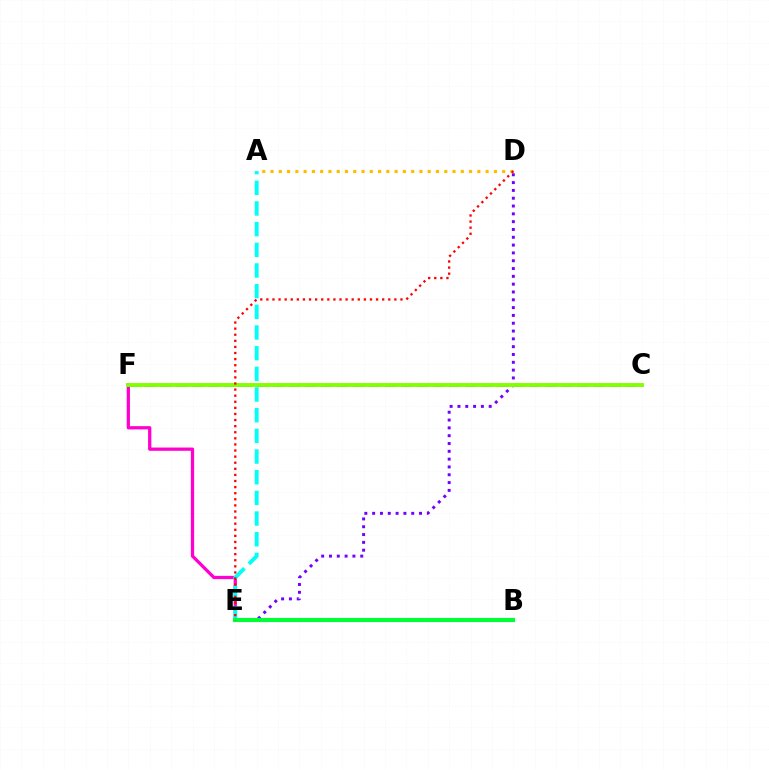{('E', 'F'): [{'color': '#ff00cf', 'line_style': 'solid', 'thickness': 2.35}], ('A', 'E'): [{'color': '#00fff6', 'line_style': 'dashed', 'thickness': 2.81}], ('D', 'E'): [{'color': '#7200ff', 'line_style': 'dotted', 'thickness': 2.12}, {'color': '#ff0000', 'line_style': 'dotted', 'thickness': 1.66}], ('B', 'E'): [{'color': '#00ff39', 'line_style': 'solid', 'thickness': 2.99}], ('A', 'D'): [{'color': '#ffbd00', 'line_style': 'dotted', 'thickness': 2.25}], ('C', 'F'): [{'color': '#004bff', 'line_style': 'dashed', 'thickness': 2.18}, {'color': '#84ff00', 'line_style': 'solid', 'thickness': 2.81}]}